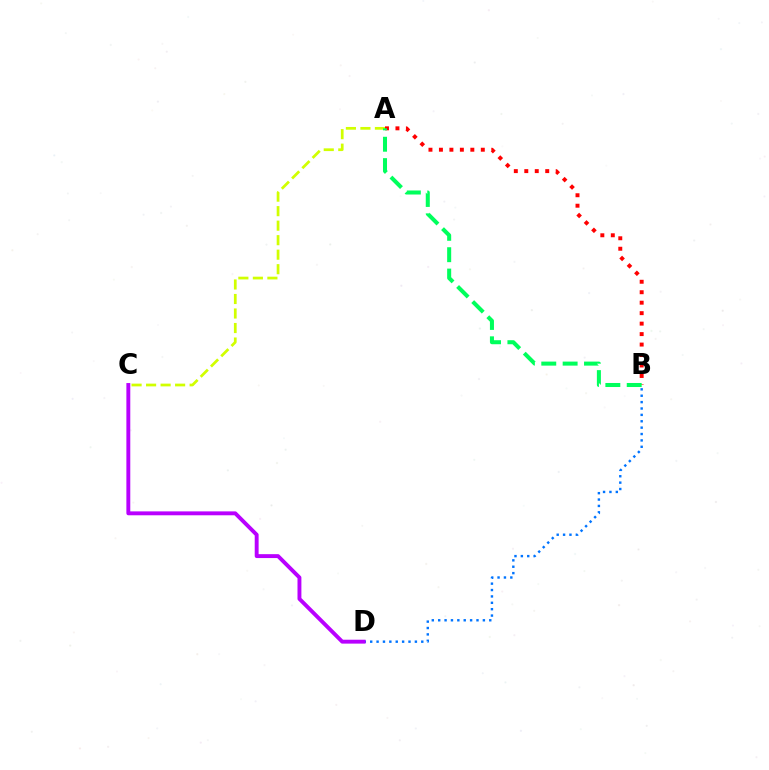{('B', 'D'): [{'color': '#0074ff', 'line_style': 'dotted', 'thickness': 1.73}], ('C', 'D'): [{'color': '#b900ff', 'line_style': 'solid', 'thickness': 2.81}], ('A', 'C'): [{'color': '#d1ff00', 'line_style': 'dashed', 'thickness': 1.97}], ('A', 'B'): [{'color': '#ff0000', 'line_style': 'dotted', 'thickness': 2.84}, {'color': '#00ff5c', 'line_style': 'dashed', 'thickness': 2.9}]}